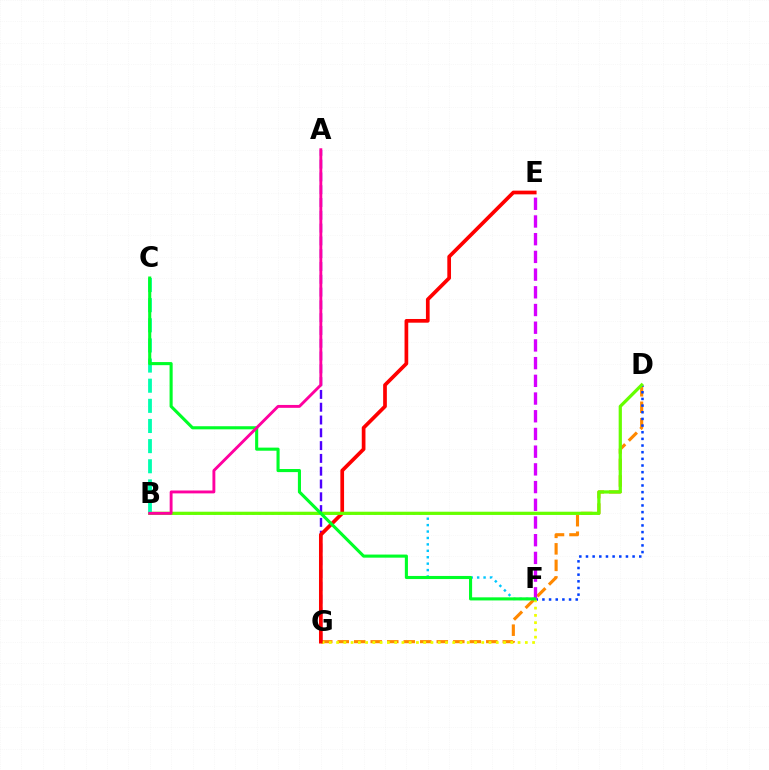{('D', 'G'): [{'color': '#ff8800', 'line_style': 'dashed', 'thickness': 2.24}], ('D', 'F'): [{'color': '#003fff', 'line_style': 'dotted', 'thickness': 1.81}], ('A', 'G'): [{'color': '#4f00ff', 'line_style': 'dashed', 'thickness': 1.74}], ('F', 'G'): [{'color': '#eeff00', 'line_style': 'dotted', 'thickness': 1.97}], ('E', 'F'): [{'color': '#d600ff', 'line_style': 'dashed', 'thickness': 2.41}], ('B', 'F'): [{'color': '#00c7ff', 'line_style': 'dotted', 'thickness': 1.74}], ('E', 'G'): [{'color': '#ff0000', 'line_style': 'solid', 'thickness': 2.66}], ('B', 'D'): [{'color': '#66ff00', 'line_style': 'solid', 'thickness': 2.33}], ('B', 'C'): [{'color': '#00ffaf', 'line_style': 'dashed', 'thickness': 2.74}], ('C', 'F'): [{'color': '#00ff27', 'line_style': 'solid', 'thickness': 2.23}], ('A', 'B'): [{'color': '#ff00a0', 'line_style': 'solid', 'thickness': 2.08}]}